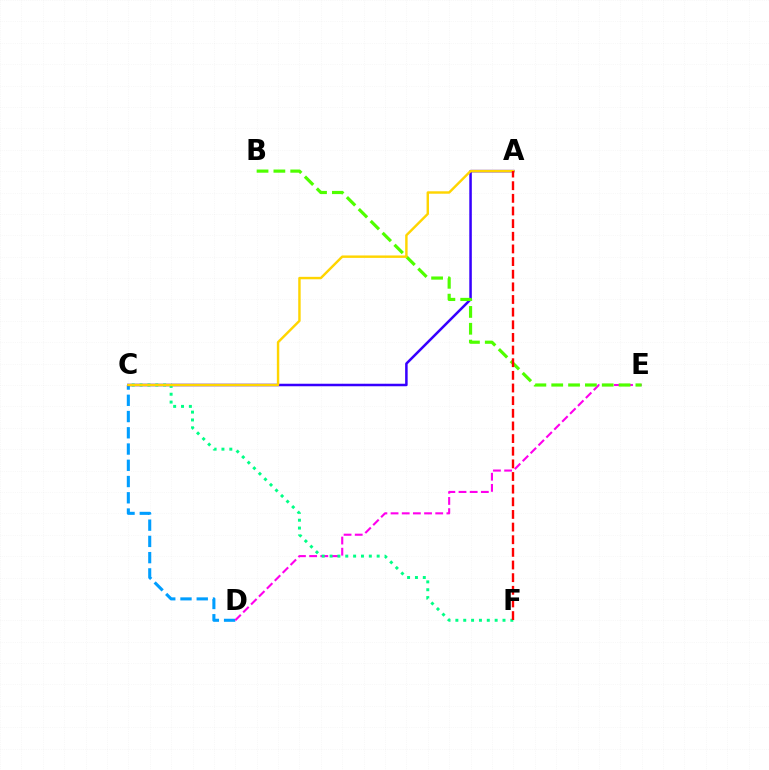{('C', 'D'): [{'color': '#009eff', 'line_style': 'dashed', 'thickness': 2.21}], ('D', 'E'): [{'color': '#ff00ed', 'line_style': 'dashed', 'thickness': 1.52}], ('A', 'C'): [{'color': '#3700ff', 'line_style': 'solid', 'thickness': 1.81}, {'color': '#ffd500', 'line_style': 'solid', 'thickness': 1.75}], ('C', 'F'): [{'color': '#00ff86', 'line_style': 'dotted', 'thickness': 2.13}], ('B', 'E'): [{'color': '#4fff00', 'line_style': 'dashed', 'thickness': 2.29}], ('A', 'F'): [{'color': '#ff0000', 'line_style': 'dashed', 'thickness': 1.72}]}